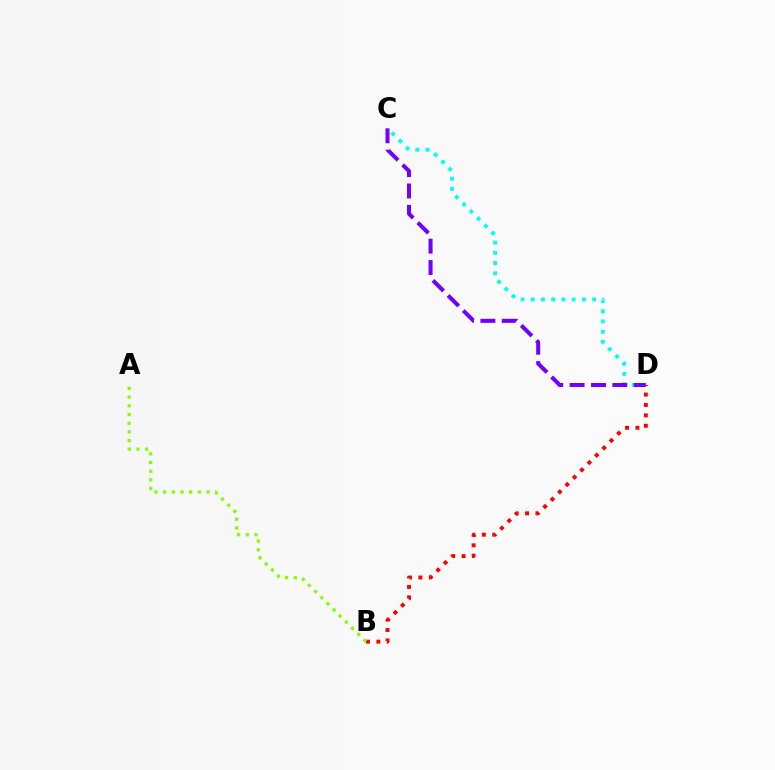{('B', 'D'): [{'color': '#ff0000', 'line_style': 'dotted', 'thickness': 2.83}], ('A', 'B'): [{'color': '#84ff00', 'line_style': 'dotted', 'thickness': 2.36}], ('C', 'D'): [{'color': '#00fff6', 'line_style': 'dotted', 'thickness': 2.78}, {'color': '#7200ff', 'line_style': 'dashed', 'thickness': 2.9}]}